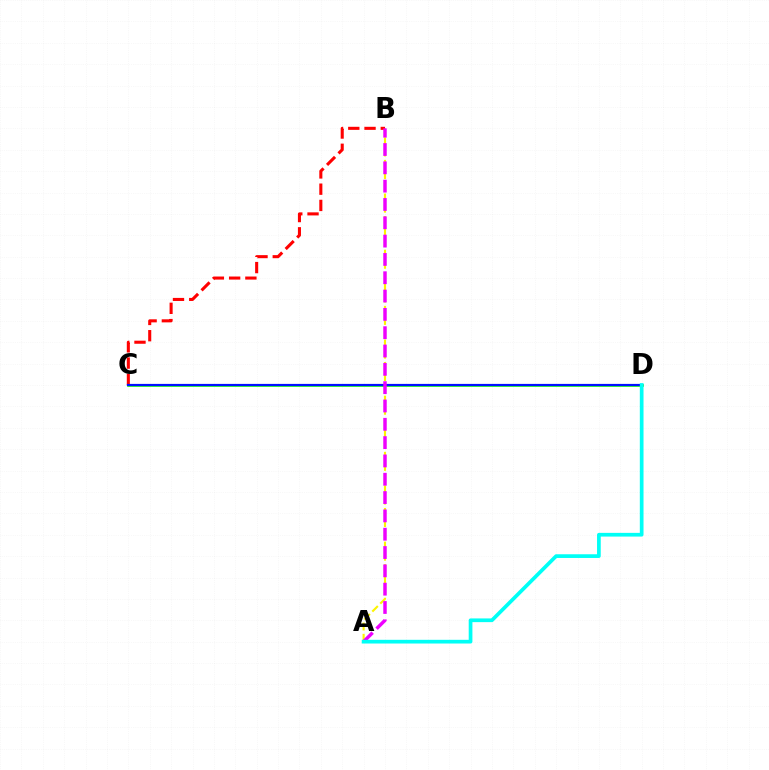{('A', 'B'): [{'color': '#fcf500', 'line_style': 'dashed', 'thickness': 1.53}, {'color': '#ee00ff', 'line_style': 'dashed', 'thickness': 2.49}], ('C', 'D'): [{'color': '#08ff00', 'line_style': 'solid', 'thickness': 1.86}, {'color': '#0010ff', 'line_style': 'solid', 'thickness': 1.59}], ('B', 'C'): [{'color': '#ff0000', 'line_style': 'dashed', 'thickness': 2.21}], ('A', 'D'): [{'color': '#00fff6', 'line_style': 'solid', 'thickness': 2.67}]}